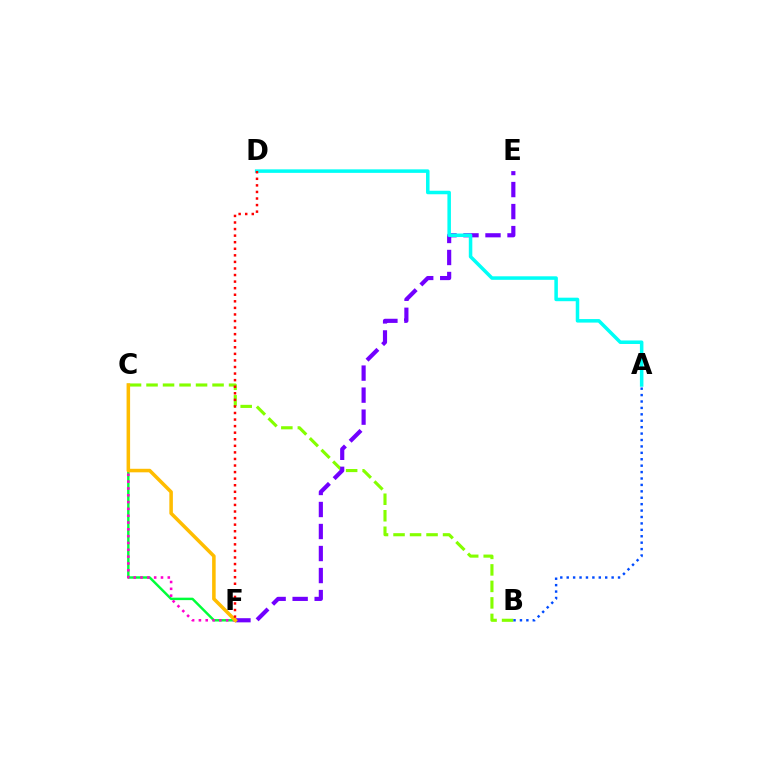{('B', 'C'): [{'color': '#84ff00', 'line_style': 'dashed', 'thickness': 2.24}], ('E', 'F'): [{'color': '#7200ff', 'line_style': 'dashed', 'thickness': 2.99}], ('C', 'F'): [{'color': '#00ff39', 'line_style': 'solid', 'thickness': 1.76}, {'color': '#ff00cf', 'line_style': 'dotted', 'thickness': 1.85}, {'color': '#ffbd00', 'line_style': 'solid', 'thickness': 2.54}], ('A', 'B'): [{'color': '#004bff', 'line_style': 'dotted', 'thickness': 1.74}], ('A', 'D'): [{'color': '#00fff6', 'line_style': 'solid', 'thickness': 2.53}], ('D', 'F'): [{'color': '#ff0000', 'line_style': 'dotted', 'thickness': 1.78}]}